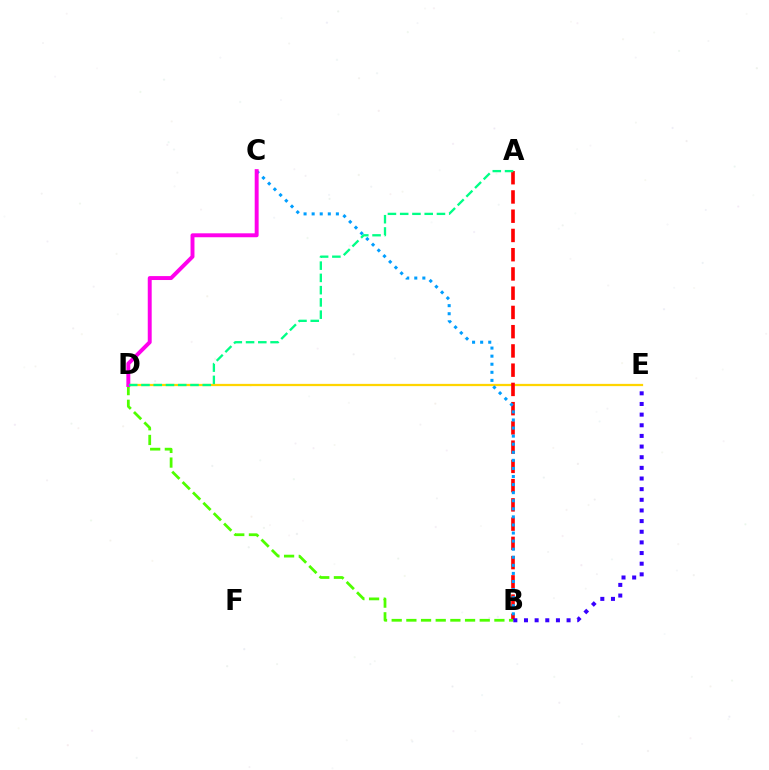{('D', 'E'): [{'color': '#ffd500', 'line_style': 'solid', 'thickness': 1.63}], ('A', 'B'): [{'color': '#ff0000', 'line_style': 'dashed', 'thickness': 2.61}], ('B', 'C'): [{'color': '#009eff', 'line_style': 'dotted', 'thickness': 2.19}], ('B', 'D'): [{'color': '#4fff00', 'line_style': 'dashed', 'thickness': 1.99}], ('C', 'D'): [{'color': '#ff00ed', 'line_style': 'solid', 'thickness': 2.83}], ('B', 'E'): [{'color': '#3700ff', 'line_style': 'dotted', 'thickness': 2.89}], ('A', 'D'): [{'color': '#00ff86', 'line_style': 'dashed', 'thickness': 1.67}]}